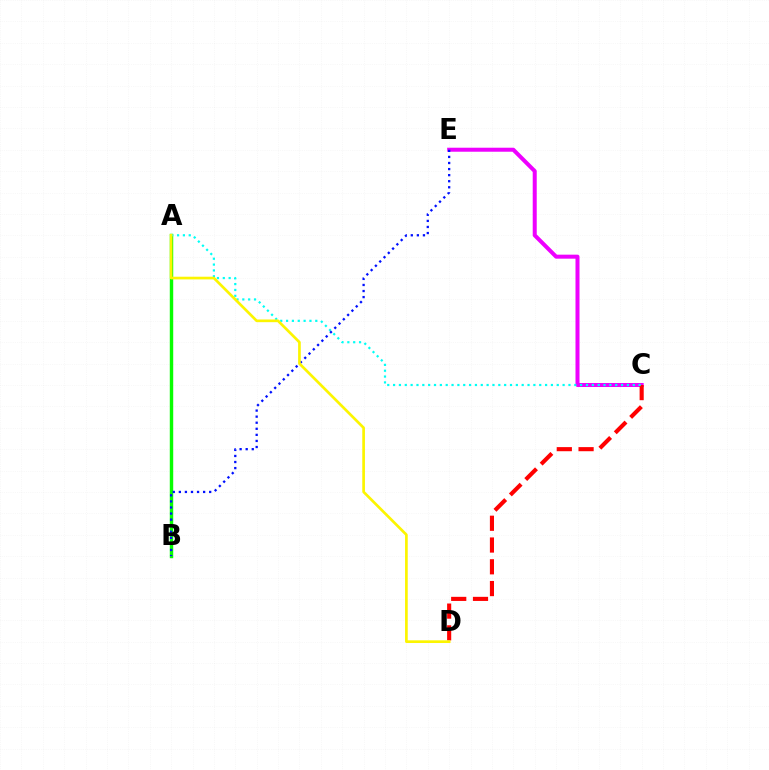{('A', 'B'): [{'color': '#08ff00', 'line_style': 'solid', 'thickness': 2.47}], ('C', 'E'): [{'color': '#ee00ff', 'line_style': 'solid', 'thickness': 2.89}], ('C', 'D'): [{'color': '#ff0000', 'line_style': 'dashed', 'thickness': 2.96}], ('A', 'C'): [{'color': '#00fff6', 'line_style': 'dotted', 'thickness': 1.59}], ('B', 'E'): [{'color': '#0010ff', 'line_style': 'dotted', 'thickness': 1.65}], ('A', 'D'): [{'color': '#fcf500', 'line_style': 'solid', 'thickness': 1.93}]}